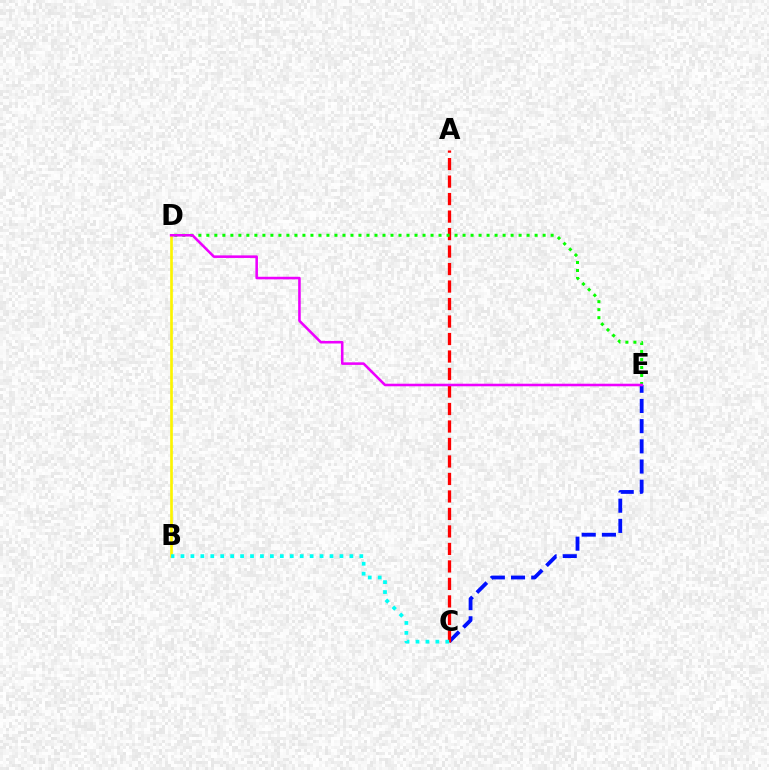{('C', 'E'): [{'color': '#0010ff', 'line_style': 'dashed', 'thickness': 2.74}], ('A', 'C'): [{'color': '#ff0000', 'line_style': 'dashed', 'thickness': 2.38}], ('B', 'D'): [{'color': '#fcf500', 'line_style': 'solid', 'thickness': 1.92}], ('D', 'E'): [{'color': '#08ff00', 'line_style': 'dotted', 'thickness': 2.18}, {'color': '#ee00ff', 'line_style': 'solid', 'thickness': 1.85}], ('B', 'C'): [{'color': '#00fff6', 'line_style': 'dotted', 'thickness': 2.7}]}